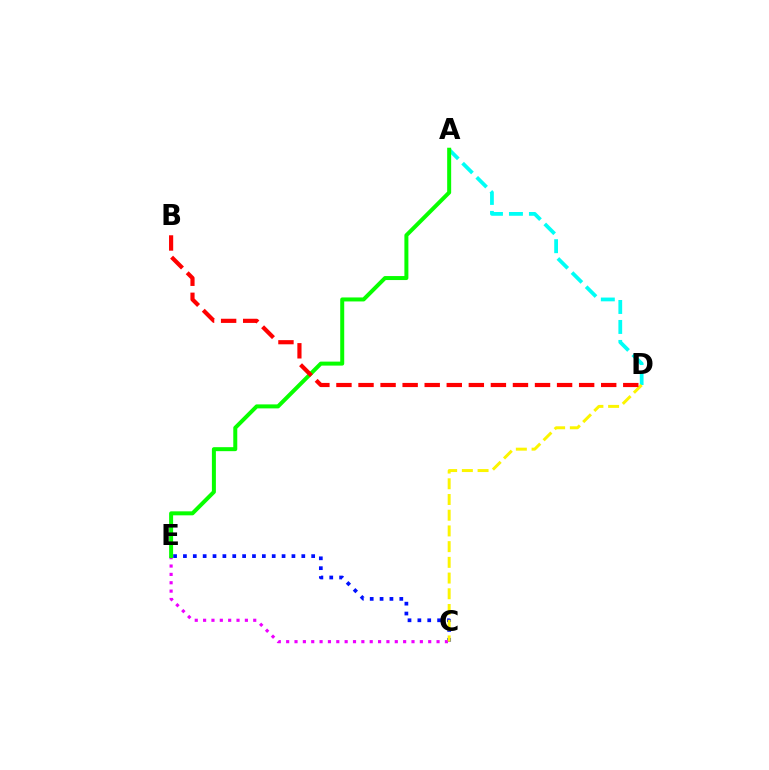{('C', 'E'): [{'color': '#0010ff', 'line_style': 'dotted', 'thickness': 2.68}, {'color': '#ee00ff', 'line_style': 'dotted', 'thickness': 2.27}], ('A', 'D'): [{'color': '#00fff6', 'line_style': 'dashed', 'thickness': 2.71}], ('C', 'D'): [{'color': '#fcf500', 'line_style': 'dashed', 'thickness': 2.13}], ('A', 'E'): [{'color': '#08ff00', 'line_style': 'solid', 'thickness': 2.87}], ('B', 'D'): [{'color': '#ff0000', 'line_style': 'dashed', 'thickness': 3.0}]}